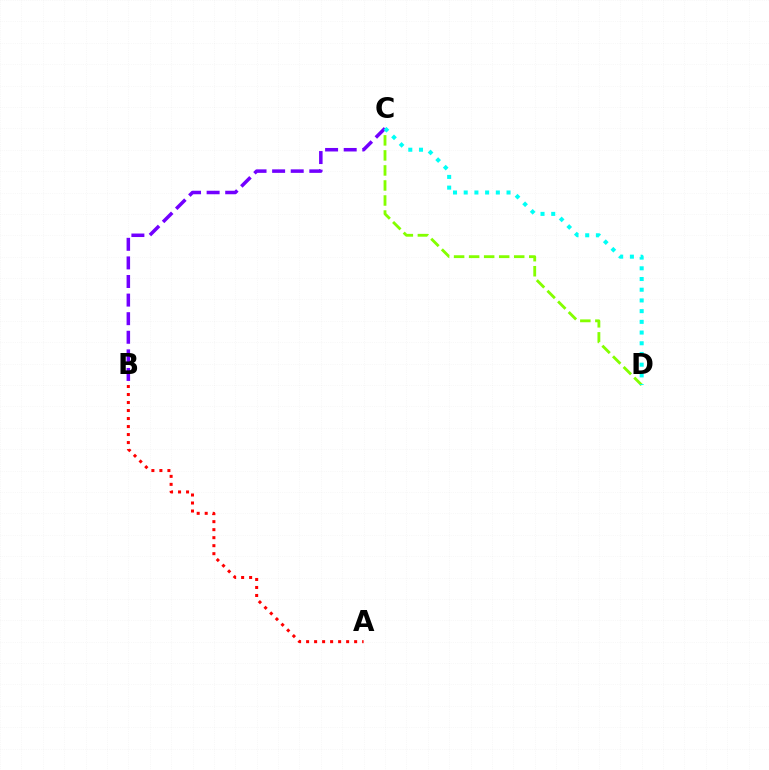{('C', 'D'): [{'color': '#84ff00', 'line_style': 'dashed', 'thickness': 2.04}, {'color': '#00fff6', 'line_style': 'dotted', 'thickness': 2.91}], ('B', 'C'): [{'color': '#7200ff', 'line_style': 'dashed', 'thickness': 2.53}], ('A', 'B'): [{'color': '#ff0000', 'line_style': 'dotted', 'thickness': 2.18}]}